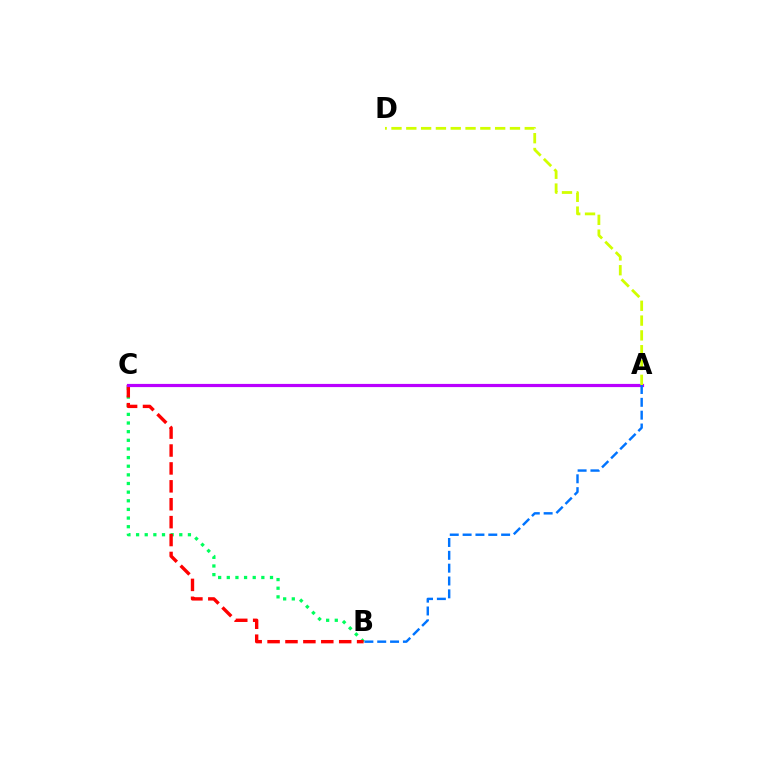{('B', 'C'): [{'color': '#00ff5c', 'line_style': 'dotted', 'thickness': 2.35}, {'color': '#ff0000', 'line_style': 'dashed', 'thickness': 2.43}], ('A', 'C'): [{'color': '#b900ff', 'line_style': 'solid', 'thickness': 2.3}], ('A', 'B'): [{'color': '#0074ff', 'line_style': 'dashed', 'thickness': 1.74}], ('A', 'D'): [{'color': '#d1ff00', 'line_style': 'dashed', 'thickness': 2.01}]}